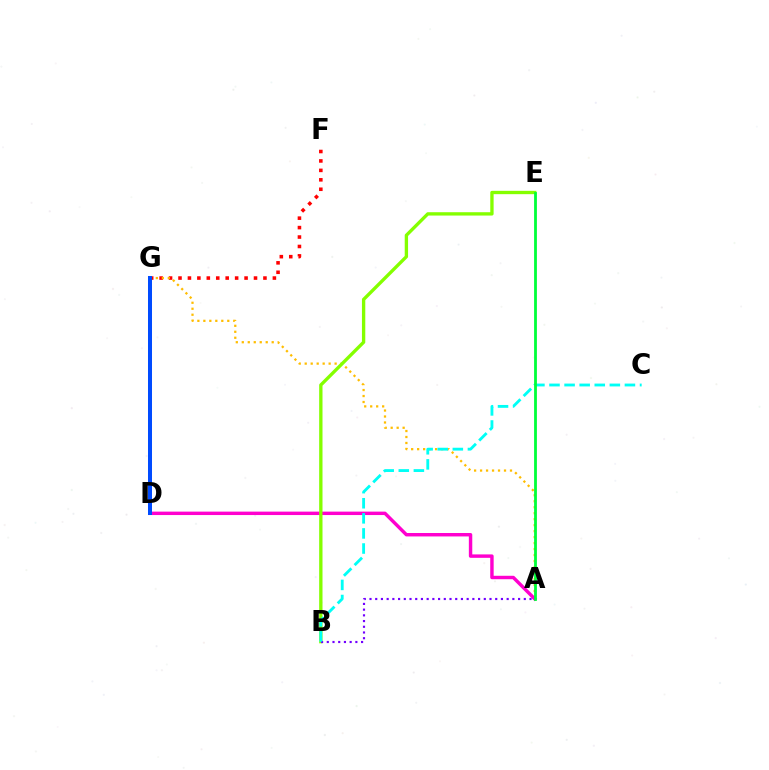{('F', 'G'): [{'color': '#ff0000', 'line_style': 'dotted', 'thickness': 2.56}], ('A', 'G'): [{'color': '#ffbd00', 'line_style': 'dotted', 'thickness': 1.63}], ('A', 'D'): [{'color': '#ff00cf', 'line_style': 'solid', 'thickness': 2.47}], ('B', 'E'): [{'color': '#84ff00', 'line_style': 'solid', 'thickness': 2.4}], ('A', 'B'): [{'color': '#7200ff', 'line_style': 'dotted', 'thickness': 1.55}], ('D', 'G'): [{'color': '#004bff', 'line_style': 'solid', 'thickness': 2.89}], ('B', 'C'): [{'color': '#00fff6', 'line_style': 'dashed', 'thickness': 2.05}], ('A', 'E'): [{'color': '#00ff39', 'line_style': 'solid', 'thickness': 2.02}]}